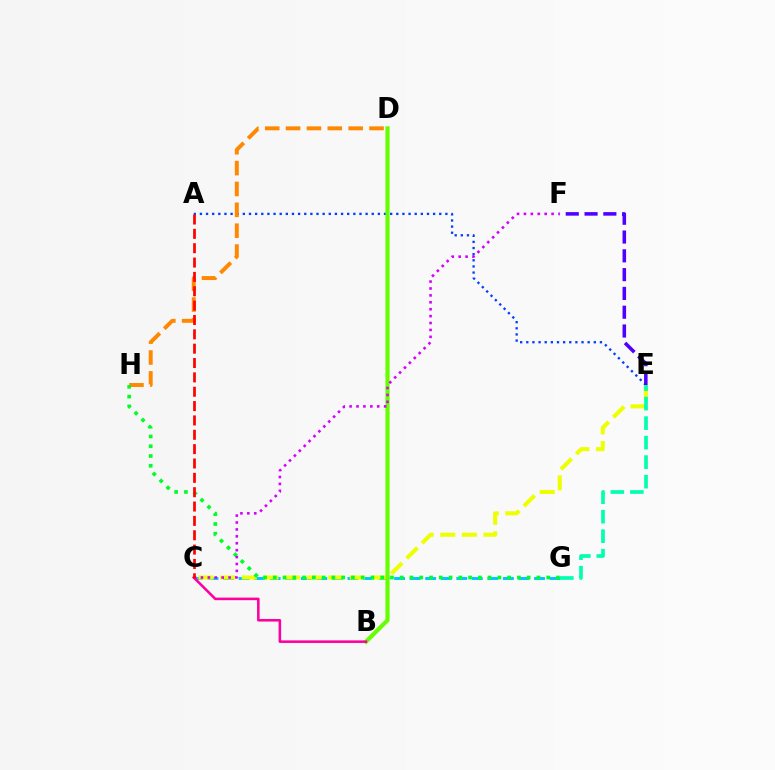{('C', 'G'): [{'color': '#00c7ff', 'line_style': 'dashed', 'thickness': 2.11}], ('A', 'E'): [{'color': '#003fff', 'line_style': 'dotted', 'thickness': 1.67}], ('D', 'H'): [{'color': '#ff8800', 'line_style': 'dashed', 'thickness': 2.83}], ('C', 'E'): [{'color': '#eeff00', 'line_style': 'dashed', 'thickness': 2.94}], ('B', 'D'): [{'color': '#66ff00', 'line_style': 'solid', 'thickness': 2.98}], ('G', 'H'): [{'color': '#00ff27', 'line_style': 'dotted', 'thickness': 2.65}], ('C', 'F'): [{'color': '#d600ff', 'line_style': 'dotted', 'thickness': 1.88}], ('B', 'C'): [{'color': '#ff00a0', 'line_style': 'solid', 'thickness': 1.85}], ('E', 'G'): [{'color': '#00ffaf', 'line_style': 'dashed', 'thickness': 2.65}], ('E', 'F'): [{'color': '#4f00ff', 'line_style': 'dashed', 'thickness': 2.55}], ('A', 'C'): [{'color': '#ff0000', 'line_style': 'dashed', 'thickness': 1.95}]}